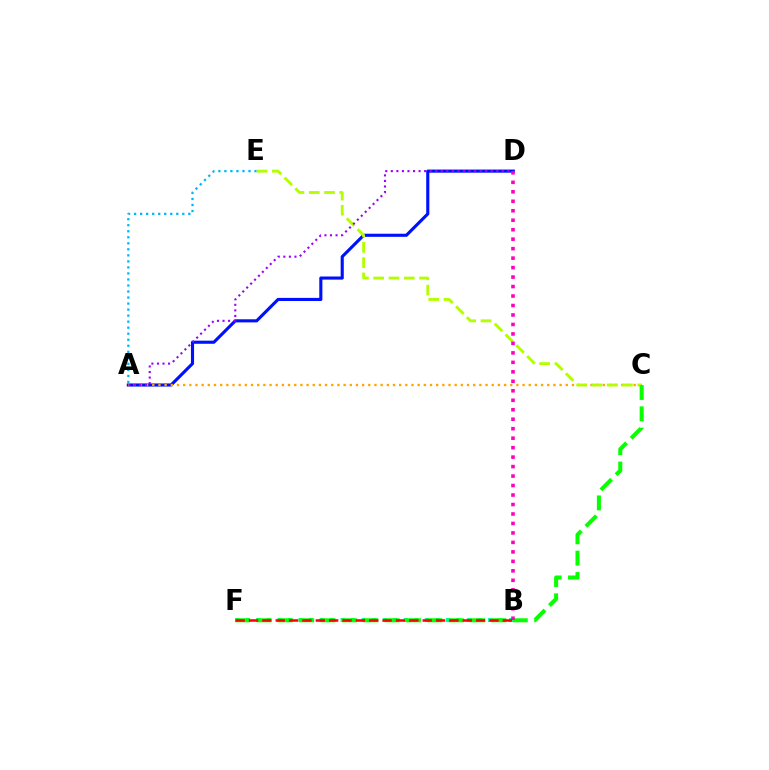{('A', 'D'): [{'color': '#0010ff', 'line_style': 'solid', 'thickness': 2.24}, {'color': '#9b00ff', 'line_style': 'dotted', 'thickness': 1.51}], ('A', 'E'): [{'color': '#00b5ff', 'line_style': 'dotted', 'thickness': 1.64}], ('A', 'C'): [{'color': '#ffa500', 'line_style': 'dotted', 'thickness': 1.68}], ('C', 'E'): [{'color': '#b3ff00', 'line_style': 'dashed', 'thickness': 2.08}], ('B', 'F'): [{'color': '#00ff9d', 'line_style': 'dotted', 'thickness': 2.86}, {'color': '#ff0000', 'line_style': 'dashed', 'thickness': 1.81}], ('C', 'F'): [{'color': '#08ff00', 'line_style': 'dashed', 'thickness': 2.9}], ('B', 'D'): [{'color': '#ff00bd', 'line_style': 'dotted', 'thickness': 2.57}]}